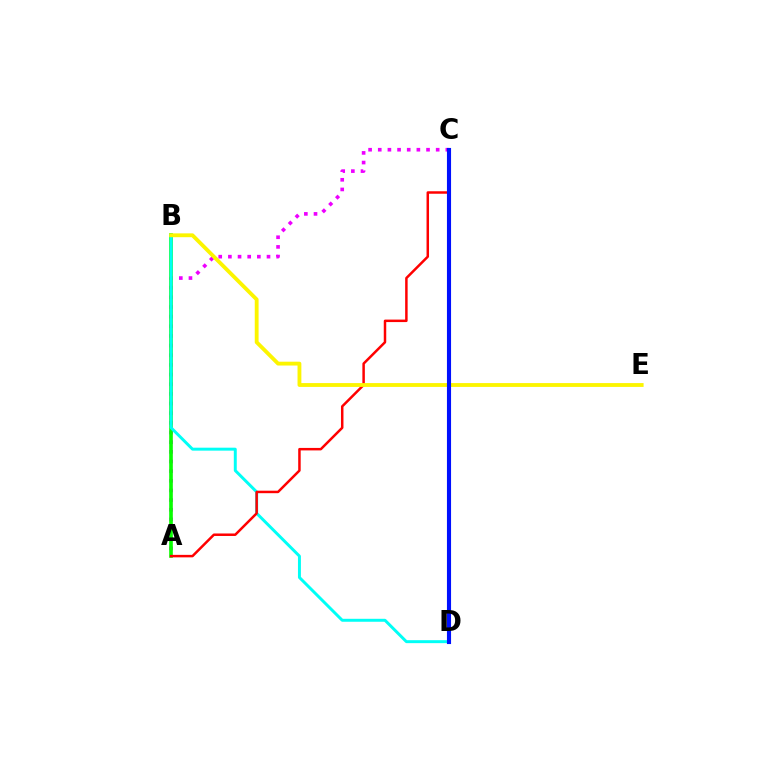{('A', 'C'): [{'color': '#ee00ff', 'line_style': 'dotted', 'thickness': 2.62}, {'color': '#ff0000', 'line_style': 'solid', 'thickness': 1.79}], ('A', 'B'): [{'color': '#08ff00', 'line_style': 'solid', 'thickness': 2.62}], ('B', 'D'): [{'color': '#00fff6', 'line_style': 'solid', 'thickness': 2.13}], ('B', 'E'): [{'color': '#fcf500', 'line_style': 'solid', 'thickness': 2.76}], ('C', 'D'): [{'color': '#0010ff', 'line_style': 'solid', 'thickness': 2.96}]}